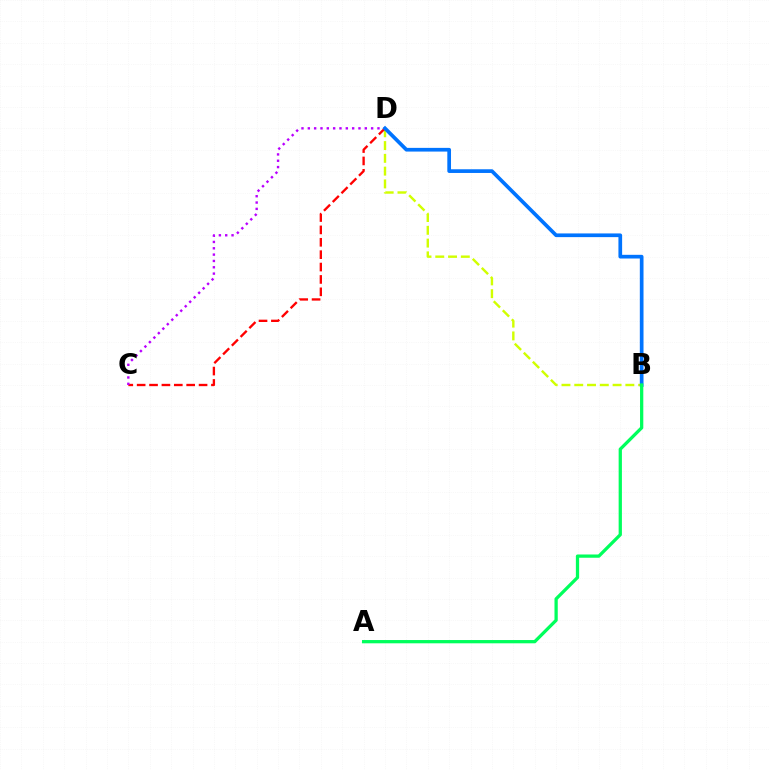{('B', 'D'): [{'color': '#d1ff00', 'line_style': 'dashed', 'thickness': 1.74}, {'color': '#0074ff', 'line_style': 'solid', 'thickness': 2.66}], ('C', 'D'): [{'color': '#ff0000', 'line_style': 'dashed', 'thickness': 1.68}, {'color': '#b900ff', 'line_style': 'dotted', 'thickness': 1.72}], ('A', 'B'): [{'color': '#00ff5c', 'line_style': 'solid', 'thickness': 2.35}]}